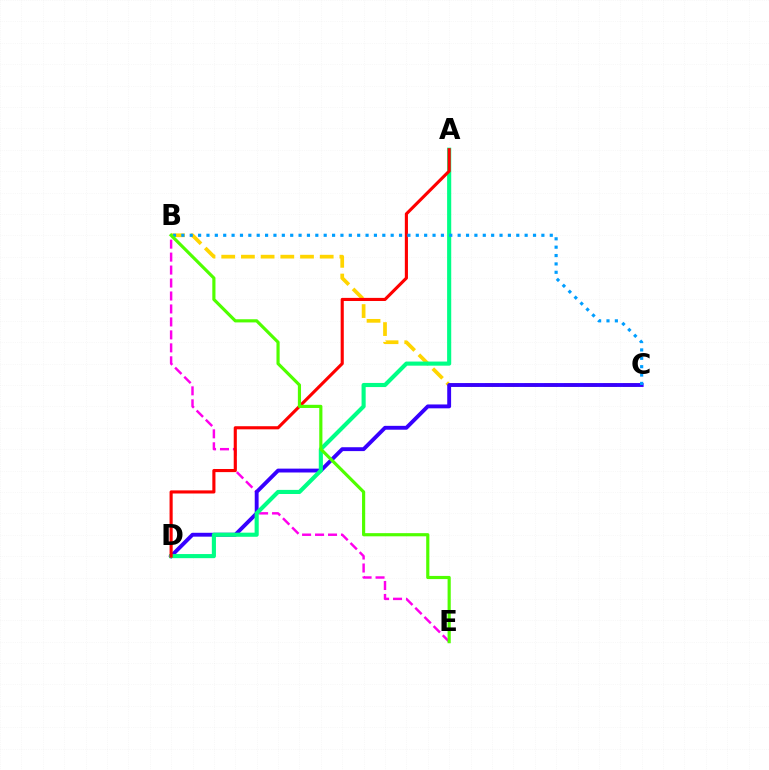{('B', 'C'): [{'color': '#ffd500', 'line_style': 'dashed', 'thickness': 2.68}, {'color': '#009eff', 'line_style': 'dotted', 'thickness': 2.27}], ('B', 'E'): [{'color': '#ff00ed', 'line_style': 'dashed', 'thickness': 1.76}, {'color': '#4fff00', 'line_style': 'solid', 'thickness': 2.28}], ('C', 'D'): [{'color': '#3700ff', 'line_style': 'solid', 'thickness': 2.79}], ('A', 'D'): [{'color': '#00ff86', 'line_style': 'solid', 'thickness': 2.96}, {'color': '#ff0000', 'line_style': 'solid', 'thickness': 2.24}]}